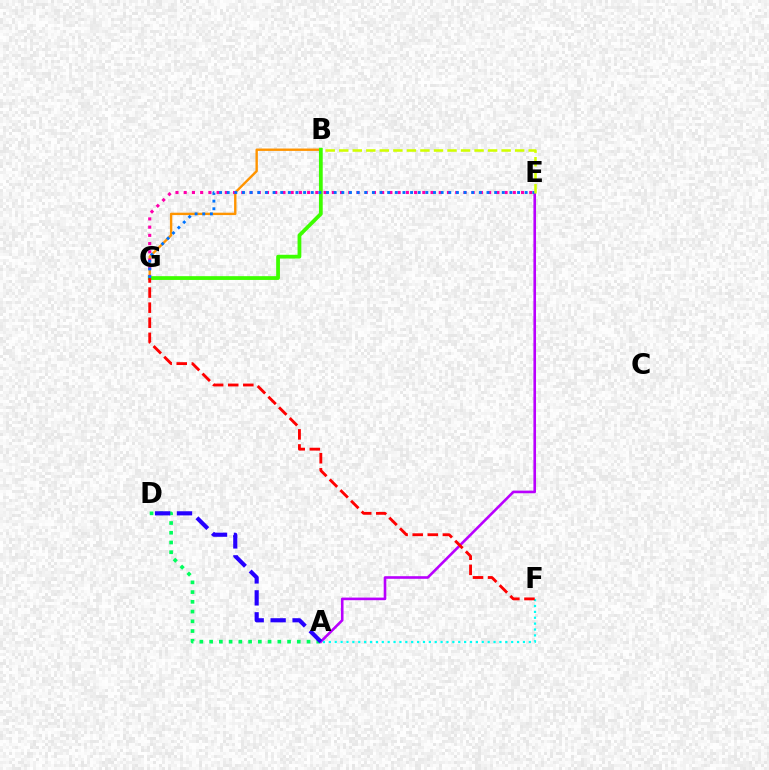{('A', 'D'): [{'color': '#00ff5c', 'line_style': 'dotted', 'thickness': 2.65}, {'color': '#2500ff', 'line_style': 'dashed', 'thickness': 2.98}], ('B', 'G'): [{'color': '#ff9400', 'line_style': 'solid', 'thickness': 1.72}, {'color': '#3dff00', 'line_style': 'solid', 'thickness': 2.72}], ('E', 'G'): [{'color': '#ff00ac', 'line_style': 'dotted', 'thickness': 2.24}, {'color': '#0074ff', 'line_style': 'dotted', 'thickness': 2.08}], ('A', 'E'): [{'color': '#b900ff', 'line_style': 'solid', 'thickness': 1.88}], ('B', 'E'): [{'color': '#d1ff00', 'line_style': 'dashed', 'thickness': 1.84}], ('A', 'F'): [{'color': '#00fff6', 'line_style': 'dotted', 'thickness': 1.6}], ('F', 'G'): [{'color': '#ff0000', 'line_style': 'dashed', 'thickness': 2.05}]}